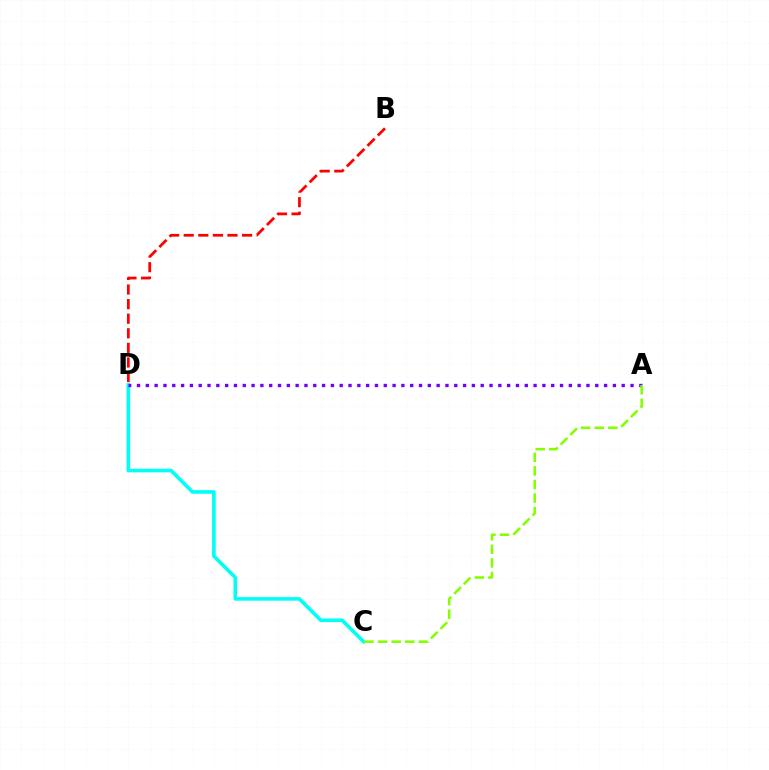{('C', 'D'): [{'color': '#00fff6', 'line_style': 'solid', 'thickness': 2.59}], ('A', 'D'): [{'color': '#7200ff', 'line_style': 'dotted', 'thickness': 2.39}], ('B', 'D'): [{'color': '#ff0000', 'line_style': 'dashed', 'thickness': 1.98}], ('A', 'C'): [{'color': '#84ff00', 'line_style': 'dashed', 'thickness': 1.85}]}